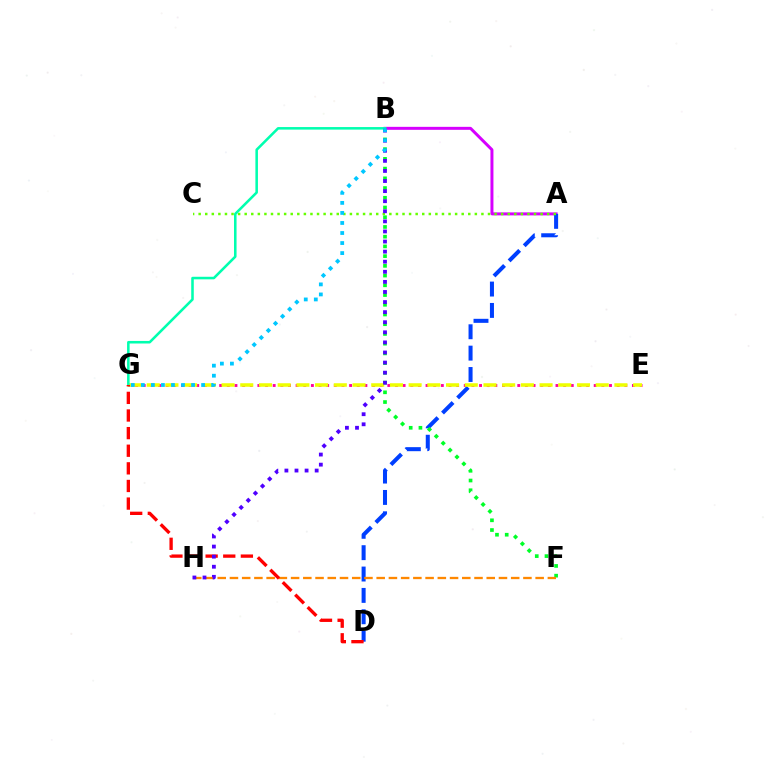{('A', 'B'): [{'color': '#d600ff', 'line_style': 'solid', 'thickness': 2.15}], ('A', 'D'): [{'color': '#003fff', 'line_style': 'dashed', 'thickness': 2.9}], ('B', 'F'): [{'color': '#00ff27', 'line_style': 'dotted', 'thickness': 2.64}], ('A', 'C'): [{'color': '#66ff00', 'line_style': 'dotted', 'thickness': 1.79}], ('F', 'H'): [{'color': '#ff8800', 'line_style': 'dashed', 'thickness': 1.66}], ('E', 'G'): [{'color': '#ff00a0', 'line_style': 'dotted', 'thickness': 2.08}, {'color': '#eeff00', 'line_style': 'dashed', 'thickness': 2.54}], ('B', 'G'): [{'color': '#00ffaf', 'line_style': 'solid', 'thickness': 1.84}, {'color': '#00c7ff', 'line_style': 'dotted', 'thickness': 2.73}], ('D', 'G'): [{'color': '#ff0000', 'line_style': 'dashed', 'thickness': 2.39}], ('B', 'H'): [{'color': '#4f00ff', 'line_style': 'dotted', 'thickness': 2.74}]}